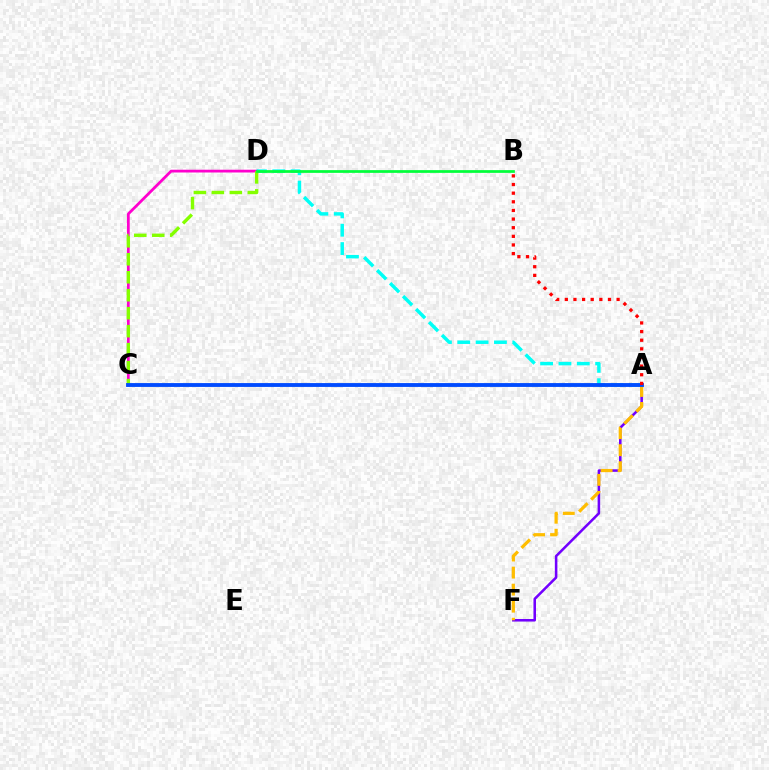{('C', 'D'): [{'color': '#ff00cf', 'line_style': 'solid', 'thickness': 1.99}, {'color': '#84ff00', 'line_style': 'dashed', 'thickness': 2.44}], ('A', 'D'): [{'color': '#00fff6', 'line_style': 'dashed', 'thickness': 2.49}], ('A', 'F'): [{'color': '#7200ff', 'line_style': 'solid', 'thickness': 1.83}, {'color': '#ffbd00', 'line_style': 'dashed', 'thickness': 2.31}], ('B', 'D'): [{'color': '#00ff39', 'line_style': 'solid', 'thickness': 1.97}], ('A', 'C'): [{'color': '#004bff', 'line_style': 'solid', 'thickness': 2.77}], ('A', 'B'): [{'color': '#ff0000', 'line_style': 'dotted', 'thickness': 2.35}]}